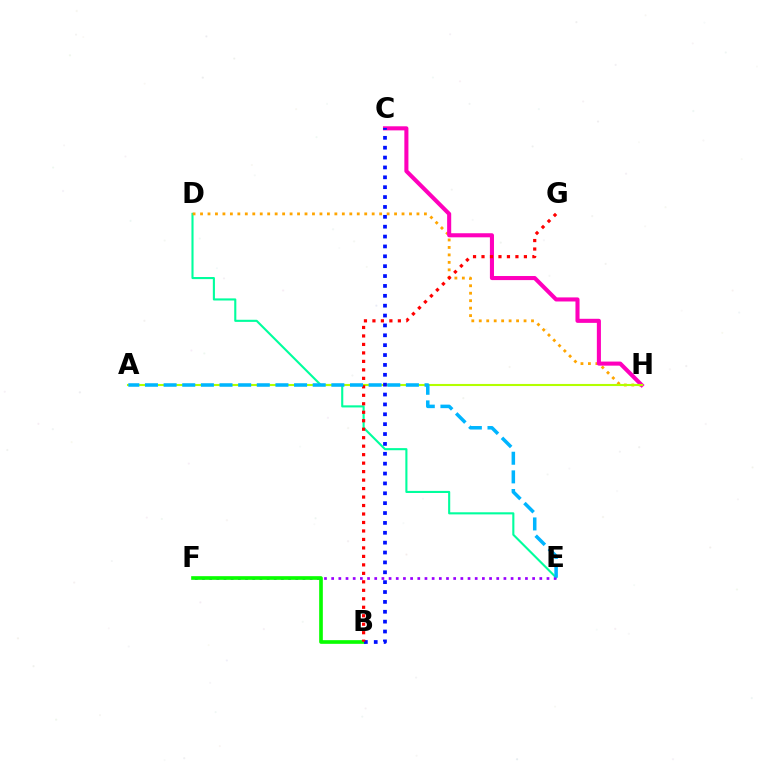{('D', 'E'): [{'color': '#00ff9d', 'line_style': 'solid', 'thickness': 1.52}], ('D', 'H'): [{'color': '#ffa500', 'line_style': 'dotted', 'thickness': 2.03}], ('C', 'H'): [{'color': '#ff00bd', 'line_style': 'solid', 'thickness': 2.93}], ('E', 'F'): [{'color': '#9b00ff', 'line_style': 'dotted', 'thickness': 1.95}], ('A', 'H'): [{'color': '#b3ff00', 'line_style': 'solid', 'thickness': 1.52}], ('B', 'F'): [{'color': '#08ff00', 'line_style': 'solid', 'thickness': 2.64}], ('B', 'C'): [{'color': '#0010ff', 'line_style': 'dotted', 'thickness': 2.68}], ('B', 'G'): [{'color': '#ff0000', 'line_style': 'dotted', 'thickness': 2.3}], ('A', 'E'): [{'color': '#00b5ff', 'line_style': 'dashed', 'thickness': 2.53}]}